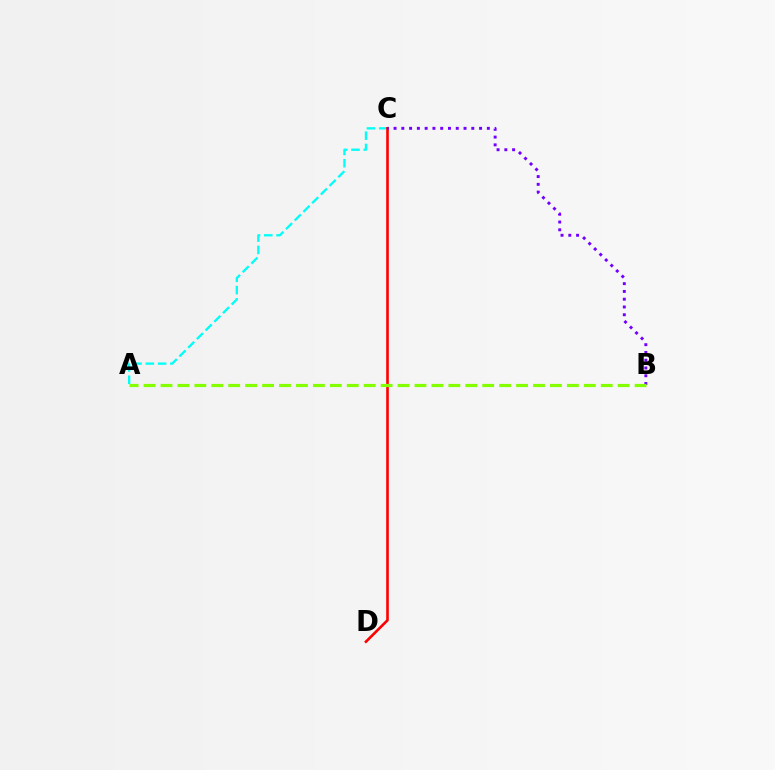{('A', 'C'): [{'color': '#00fff6', 'line_style': 'dashed', 'thickness': 1.67}], ('C', 'D'): [{'color': '#ff0000', 'line_style': 'solid', 'thickness': 1.89}], ('B', 'C'): [{'color': '#7200ff', 'line_style': 'dotted', 'thickness': 2.11}], ('A', 'B'): [{'color': '#84ff00', 'line_style': 'dashed', 'thickness': 2.3}]}